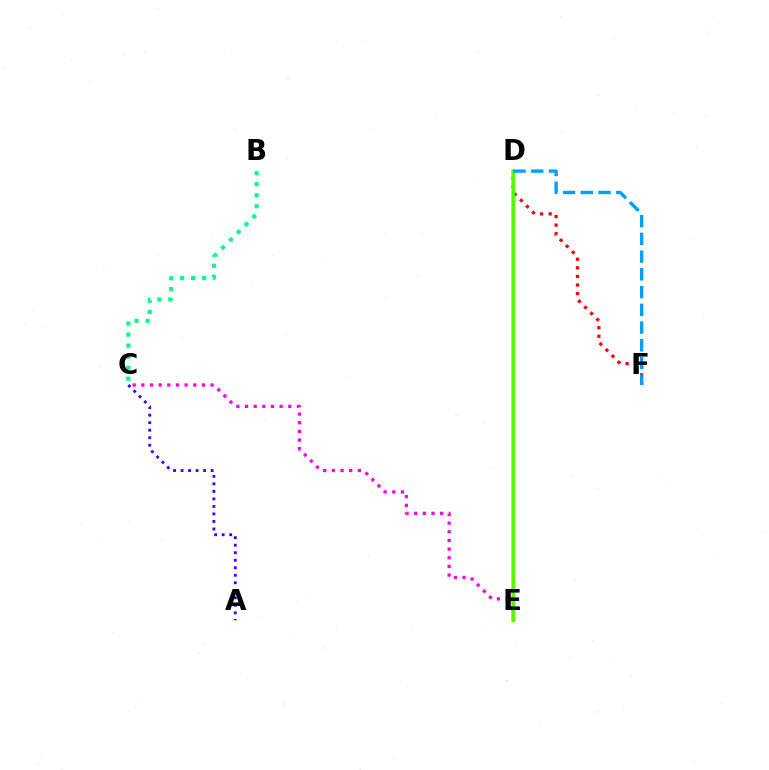{('C', 'E'): [{'color': '#ff00ed', 'line_style': 'dotted', 'thickness': 2.35}], ('D', 'E'): [{'color': '#ffd500', 'line_style': 'solid', 'thickness': 2.61}, {'color': '#4fff00', 'line_style': 'solid', 'thickness': 2.39}], ('B', 'C'): [{'color': '#00ff86', 'line_style': 'dotted', 'thickness': 3.0}], ('D', 'F'): [{'color': '#ff0000', 'line_style': 'dotted', 'thickness': 2.33}, {'color': '#009eff', 'line_style': 'dashed', 'thickness': 2.41}], ('A', 'C'): [{'color': '#3700ff', 'line_style': 'dotted', 'thickness': 2.04}]}